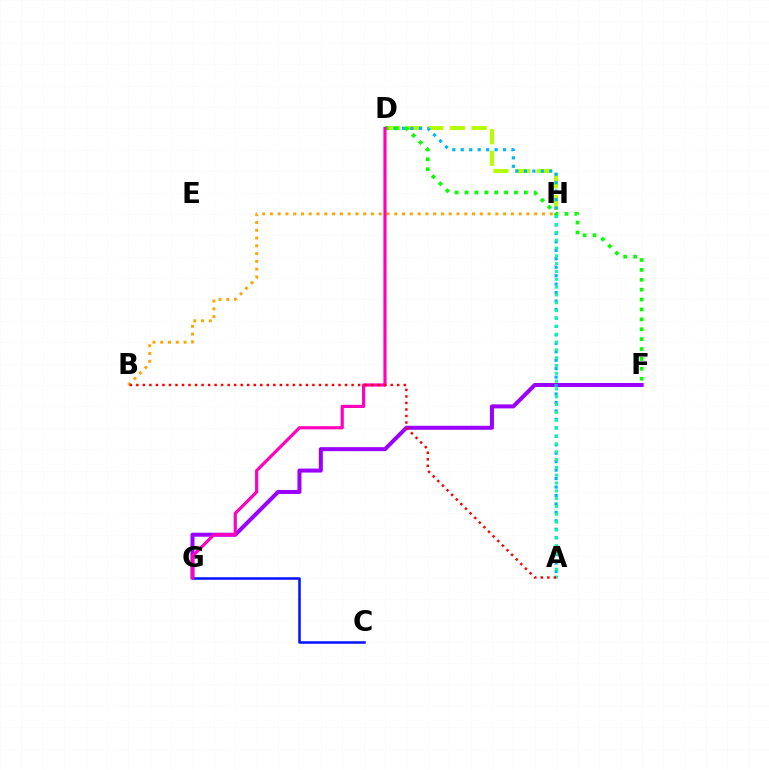{('D', 'H'): [{'color': '#b3ff00', 'line_style': 'dashed', 'thickness': 2.94}], ('C', 'G'): [{'color': '#0010ff', 'line_style': 'solid', 'thickness': 1.8}], ('F', 'G'): [{'color': '#9b00ff', 'line_style': 'solid', 'thickness': 2.89}], ('A', 'D'): [{'color': '#00b5ff', 'line_style': 'dotted', 'thickness': 2.3}], ('B', 'H'): [{'color': '#ffa500', 'line_style': 'dotted', 'thickness': 2.11}], ('D', 'F'): [{'color': '#08ff00', 'line_style': 'dotted', 'thickness': 2.69}], ('D', 'G'): [{'color': '#ff00bd', 'line_style': 'solid', 'thickness': 2.28}], ('A', 'H'): [{'color': '#00ff9d', 'line_style': 'dotted', 'thickness': 2.13}], ('A', 'B'): [{'color': '#ff0000', 'line_style': 'dotted', 'thickness': 1.77}]}